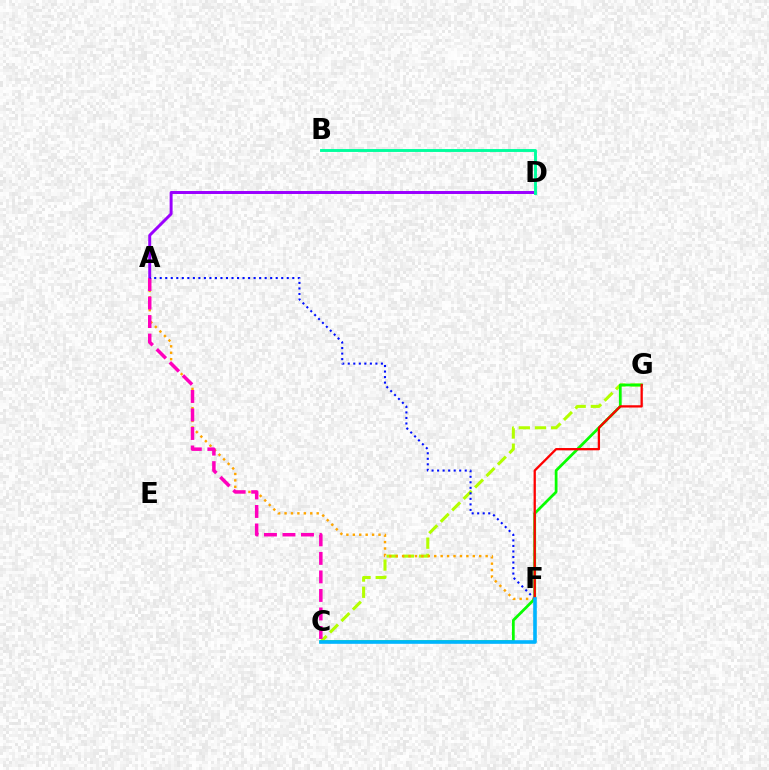{('C', 'G'): [{'color': '#b3ff00', 'line_style': 'dashed', 'thickness': 2.2}, {'color': '#08ff00', 'line_style': 'solid', 'thickness': 1.98}], ('A', 'F'): [{'color': '#ffa500', 'line_style': 'dotted', 'thickness': 1.75}, {'color': '#0010ff', 'line_style': 'dotted', 'thickness': 1.5}], ('A', 'D'): [{'color': '#9b00ff', 'line_style': 'solid', 'thickness': 2.13}], ('A', 'C'): [{'color': '#ff00bd', 'line_style': 'dashed', 'thickness': 2.52}], ('F', 'G'): [{'color': '#ff0000', 'line_style': 'solid', 'thickness': 1.65}], ('C', 'F'): [{'color': '#00b5ff', 'line_style': 'solid', 'thickness': 2.6}], ('B', 'D'): [{'color': '#00ff9d', 'line_style': 'solid', 'thickness': 2.09}]}